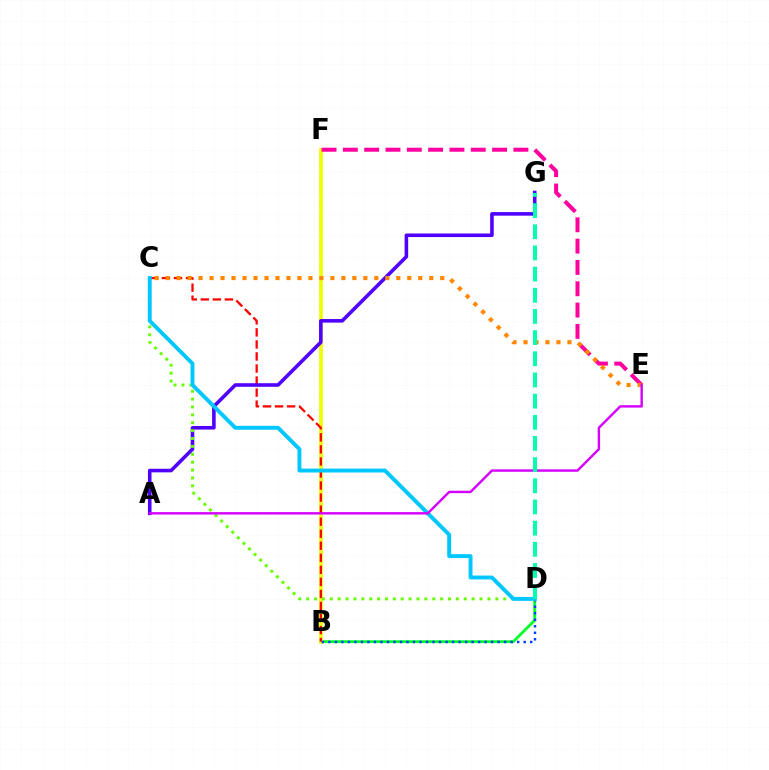{('B', 'D'): [{'color': '#00ff27', 'line_style': 'solid', 'thickness': 2.05}, {'color': '#003fff', 'line_style': 'dotted', 'thickness': 1.77}], ('B', 'F'): [{'color': '#eeff00', 'line_style': 'solid', 'thickness': 2.67}], ('E', 'F'): [{'color': '#ff00a0', 'line_style': 'dashed', 'thickness': 2.9}], ('B', 'C'): [{'color': '#ff0000', 'line_style': 'dashed', 'thickness': 1.64}], ('A', 'G'): [{'color': '#4f00ff', 'line_style': 'solid', 'thickness': 2.58}], ('C', 'E'): [{'color': '#ff8800', 'line_style': 'dotted', 'thickness': 2.98}], ('C', 'D'): [{'color': '#66ff00', 'line_style': 'dotted', 'thickness': 2.14}, {'color': '#00c7ff', 'line_style': 'solid', 'thickness': 2.82}], ('A', 'E'): [{'color': '#d600ff', 'line_style': 'solid', 'thickness': 1.74}], ('D', 'G'): [{'color': '#00ffaf', 'line_style': 'dashed', 'thickness': 2.88}]}